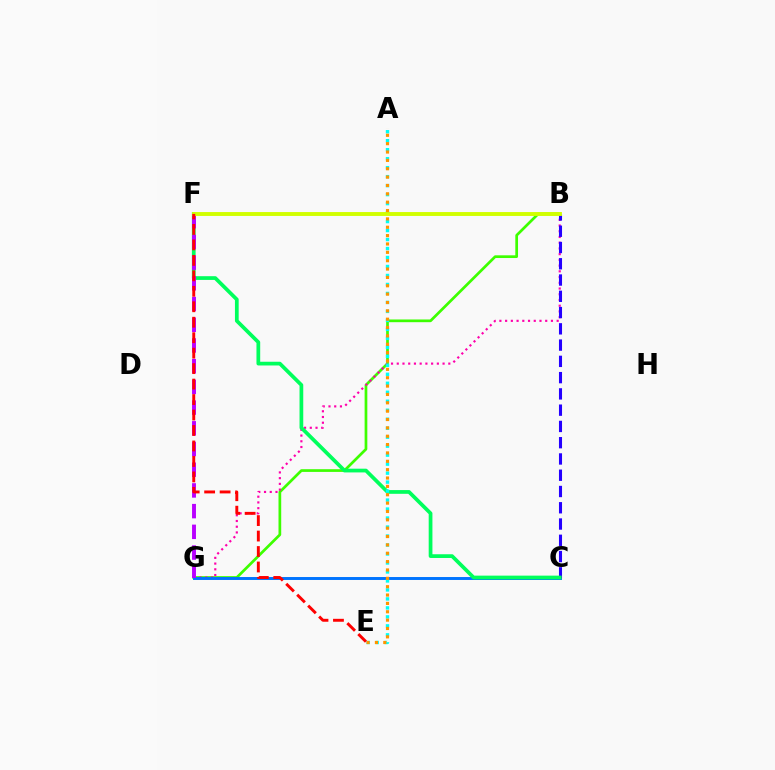{('B', 'G'): [{'color': '#3dff00', 'line_style': 'solid', 'thickness': 1.95}, {'color': '#ff00ac', 'line_style': 'dotted', 'thickness': 1.56}], ('C', 'G'): [{'color': '#0074ff', 'line_style': 'solid', 'thickness': 2.11}], ('B', 'C'): [{'color': '#2500ff', 'line_style': 'dashed', 'thickness': 2.21}], ('C', 'F'): [{'color': '#00ff5c', 'line_style': 'solid', 'thickness': 2.69}], ('F', 'G'): [{'color': '#b900ff', 'line_style': 'dashed', 'thickness': 2.81}], ('A', 'E'): [{'color': '#00fff6', 'line_style': 'dotted', 'thickness': 2.44}, {'color': '#ff9400', 'line_style': 'dotted', 'thickness': 2.27}], ('B', 'F'): [{'color': '#d1ff00', 'line_style': 'solid', 'thickness': 2.8}], ('E', 'F'): [{'color': '#ff0000', 'line_style': 'dashed', 'thickness': 2.1}]}